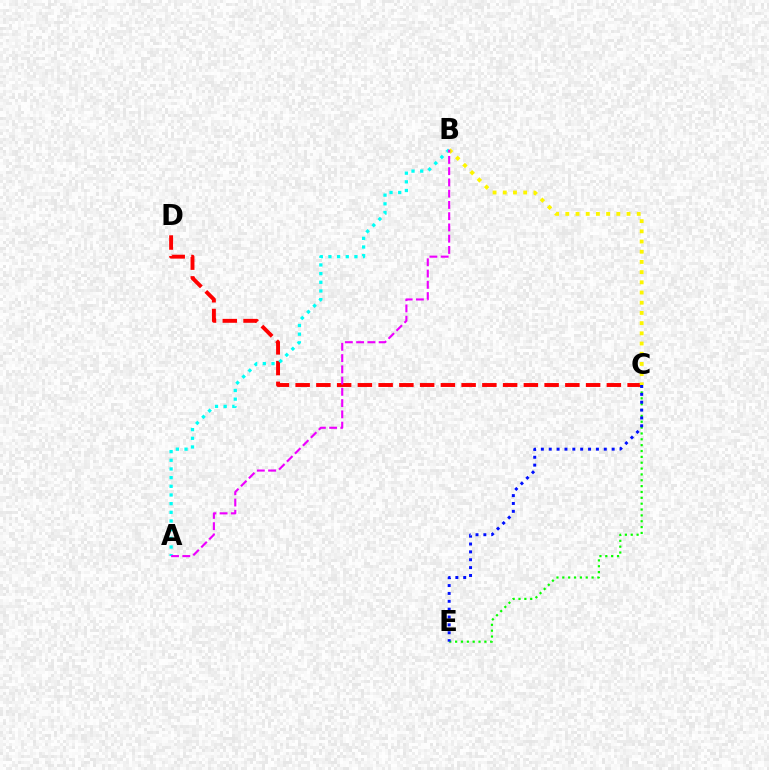{('C', 'D'): [{'color': '#ff0000', 'line_style': 'dashed', 'thickness': 2.82}], ('A', 'B'): [{'color': '#00fff6', 'line_style': 'dotted', 'thickness': 2.36}, {'color': '#ee00ff', 'line_style': 'dashed', 'thickness': 1.53}], ('C', 'E'): [{'color': '#08ff00', 'line_style': 'dotted', 'thickness': 1.59}, {'color': '#0010ff', 'line_style': 'dotted', 'thickness': 2.14}], ('B', 'C'): [{'color': '#fcf500', 'line_style': 'dotted', 'thickness': 2.77}]}